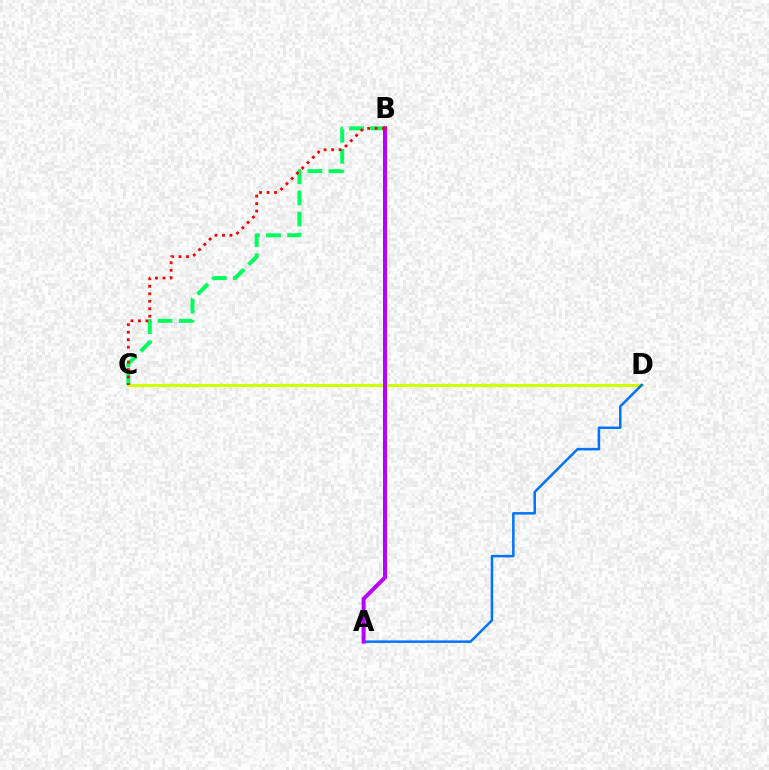{('C', 'D'): [{'color': '#d1ff00', 'line_style': 'solid', 'thickness': 2.22}], ('B', 'C'): [{'color': '#00ff5c', 'line_style': 'dashed', 'thickness': 2.87}, {'color': '#ff0000', 'line_style': 'dotted', 'thickness': 2.03}], ('A', 'D'): [{'color': '#0074ff', 'line_style': 'solid', 'thickness': 1.81}], ('A', 'B'): [{'color': '#b900ff', 'line_style': 'solid', 'thickness': 2.87}]}